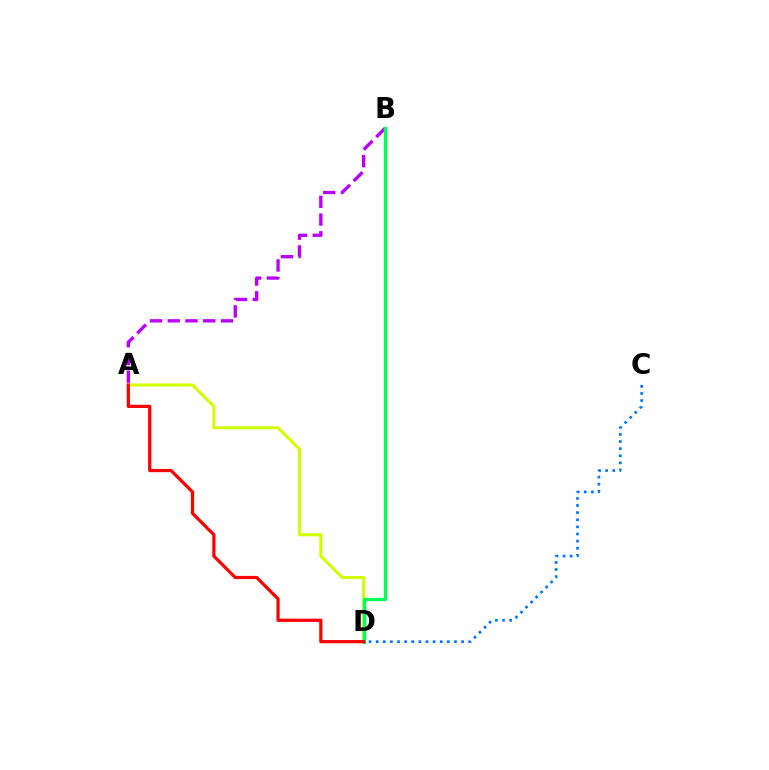{('A', 'D'): [{'color': '#d1ff00', 'line_style': 'solid', 'thickness': 2.19}, {'color': '#ff0000', 'line_style': 'solid', 'thickness': 2.32}], ('A', 'B'): [{'color': '#b900ff', 'line_style': 'dashed', 'thickness': 2.41}], ('C', 'D'): [{'color': '#0074ff', 'line_style': 'dotted', 'thickness': 1.93}], ('B', 'D'): [{'color': '#00ff5c', 'line_style': 'solid', 'thickness': 2.38}]}